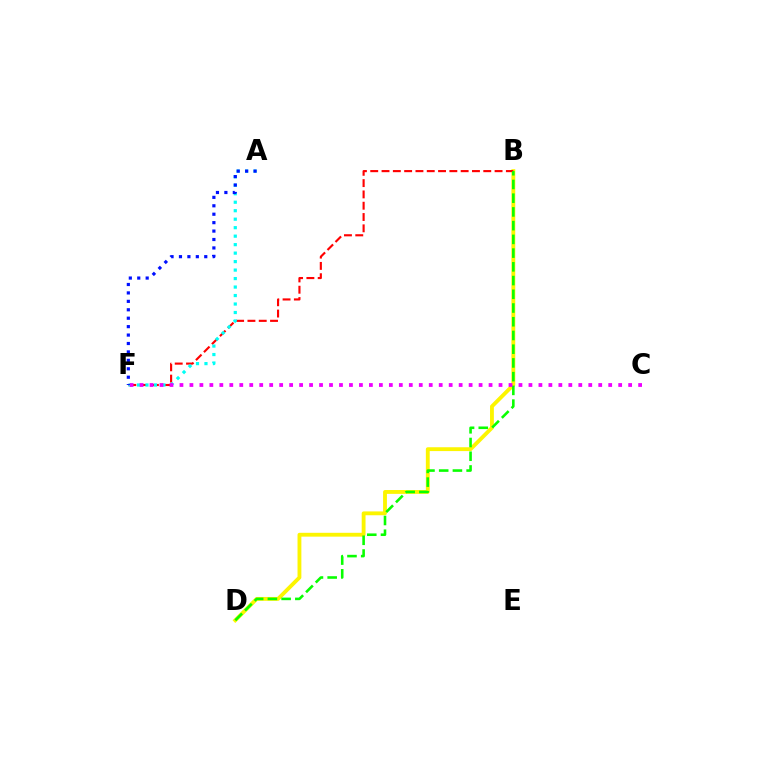{('B', 'D'): [{'color': '#fcf500', 'line_style': 'solid', 'thickness': 2.77}, {'color': '#08ff00', 'line_style': 'dashed', 'thickness': 1.86}], ('B', 'F'): [{'color': '#ff0000', 'line_style': 'dashed', 'thickness': 1.54}], ('A', 'F'): [{'color': '#00fff6', 'line_style': 'dotted', 'thickness': 2.31}, {'color': '#0010ff', 'line_style': 'dotted', 'thickness': 2.29}], ('C', 'F'): [{'color': '#ee00ff', 'line_style': 'dotted', 'thickness': 2.71}]}